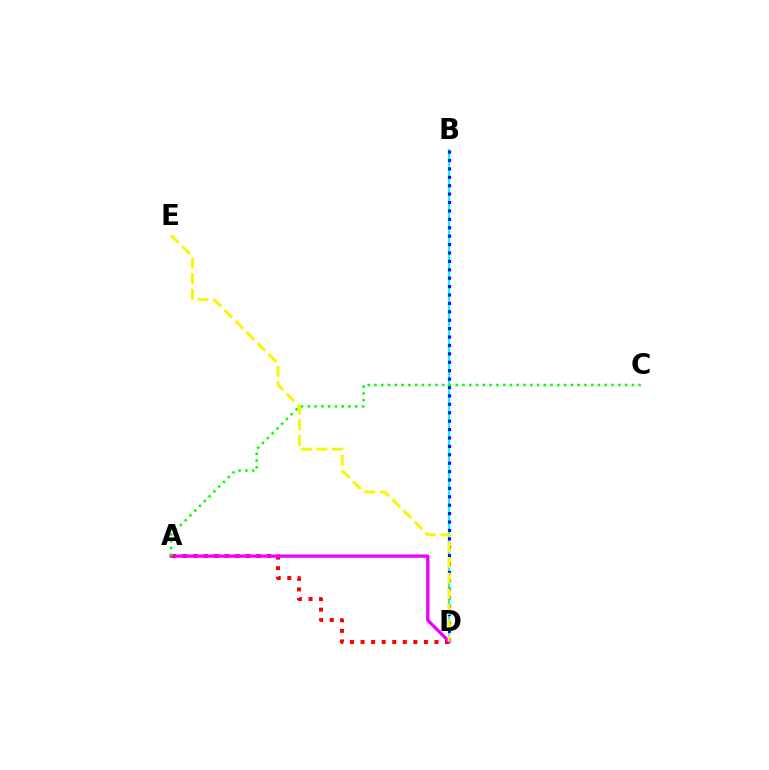{('B', 'D'): [{'color': '#00fff6', 'line_style': 'solid', 'thickness': 1.51}, {'color': '#0010ff', 'line_style': 'dotted', 'thickness': 2.28}], ('A', 'D'): [{'color': '#ff0000', 'line_style': 'dotted', 'thickness': 2.87}, {'color': '#ee00ff', 'line_style': 'solid', 'thickness': 2.38}], ('D', 'E'): [{'color': '#fcf500', 'line_style': 'dashed', 'thickness': 2.12}], ('A', 'C'): [{'color': '#08ff00', 'line_style': 'dotted', 'thickness': 1.84}]}